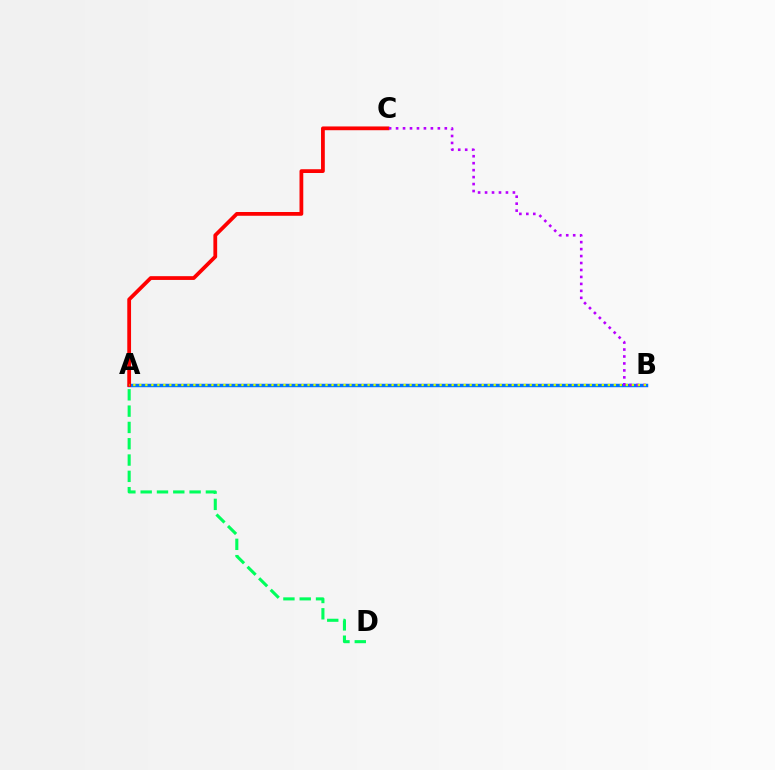{('A', 'B'): [{'color': '#0074ff', 'line_style': 'solid', 'thickness': 2.49}, {'color': '#d1ff00', 'line_style': 'dotted', 'thickness': 1.63}], ('A', 'C'): [{'color': '#ff0000', 'line_style': 'solid', 'thickness': 2.72}], ('A', 'D'): [{'color': '#00ff5c', 'line_style': 'dashed', 'thickness': 2.22}], ('B', 'C'): [{'color': '#b900ff', 'line_style': 'dotted', 'thickness': 1.89}]}